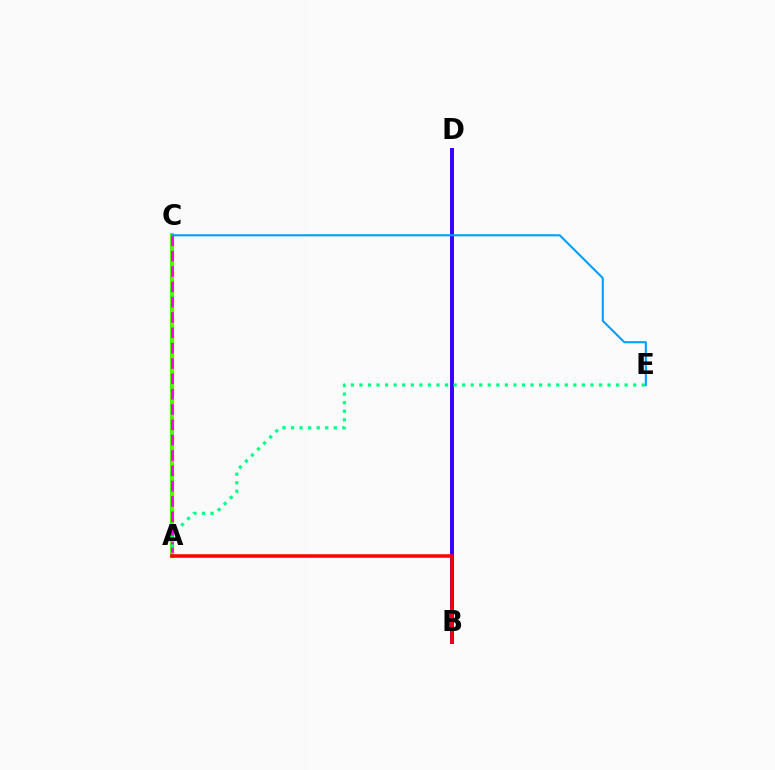{('A', 'C'): [{'color': '#ffd500', 'line_style': 'dotted', 'thickness': 2.48}, {'color': '#4fff00', 'line_style': 'solid', 'thickness': 2.96}, {'color': '#ff00ed', 'line_style': 'dashed', 'thickness': 2.08}], ('B', 'D'): [{'color': '#3700ff', 'line_style': 'solid', 'thickness': 2.83}], ('C', 'E'): [{'color': '#009eff', 'line_style': 'solid', 'thickness': 1.51}], ('A', 'E'): [{'color': '#00ff86', 'line_style': 'dotted', 'thickness': 2.32}], ('A', 'B'): [{'color': '#ff0000', 'line_style': 'solid', 'thickness': 2.54}]}